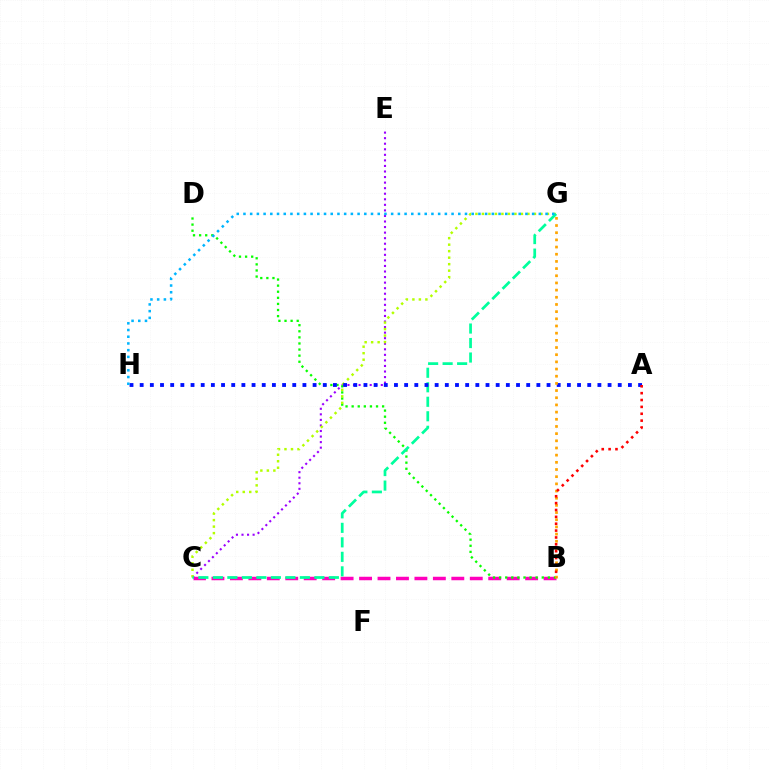{('B', 'C'): [{'color': '#ff00bd', 'line_style': 'dashed', 'thickness': 2.51}], ('C', 'E'): [{'color': '#9b00ff', 'line_style': 'dotted', 'thickness': 1.51}], ('B', 'D'): [{'color': '#08ff00', 'line_style': 'dotted', 'thickness': 1.66}], ('C', 'G'): [{'color': '#b3ff00', 'line_style': 'dotted', 'thickness': 1.77}, {'color': '#00ff9d', 'line_style': 'dashed', 'thickness': 1.97}], ('A', 'H'): [{'color': '#0010ff', 'line_style': 'dotted', 'thickness': 2.76}], ('B', 'G'): [{'color': '#ffa500', 'line_style': 'dotted', 'thickness': 1.95}], ('A', 'B'): [{'color': '#ff0000', 'line_style': 'dotted', 'thickness': 1.87}], ('G', 'H'): [{'color': '#00b5ff', 'line_style': 'dotted', 'thickness': 1.82}]}